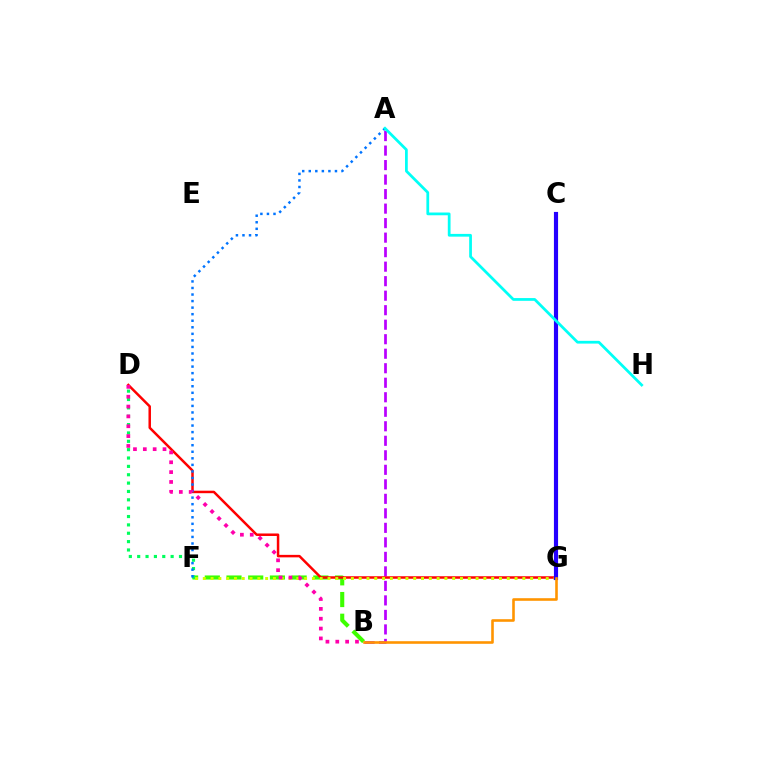{('A', 'B'): [{'color': '#b900ff', 'line_style': 'dashed', 'thickness': 1.97}], ('B', 'F'): [{'color': '#3dff00', 'line_style': 'dashed', 'thickness': 2.95}], ('D', 'G'): [{'color': '#ff0000', 'line_style': 'solid', 'thickness': 1.79}], ('F', 'G'): [{'color': '#d1ff00', 'line_style': 'dotted', 'thickness': 2.12}], ('C', 'G'): [{'color': '#2500ff', 'line_style': 'solid', 'thickness': 2.99}], ('D', 'F'): [{'color': '#00ff5c', 'line_style': 'dotted', 'thickness': 2.27}], ('A', 'F'): [{'color': '#0074ff', 'line_style': 'dotted', 'thickness': 1.78}], ('B', 'G'): [{'color': '#ff9400', 'line_style': 'solid', 'thickness': 1.87}], ('B', 'D'): [{'color': '#ff00ac', 'line_style': 'dotted', 'thickness': 2.68}], ('A', 'H'): [{'color': '#00fff6', 'line_style': 'solid', 'thickness': 1.98}]}